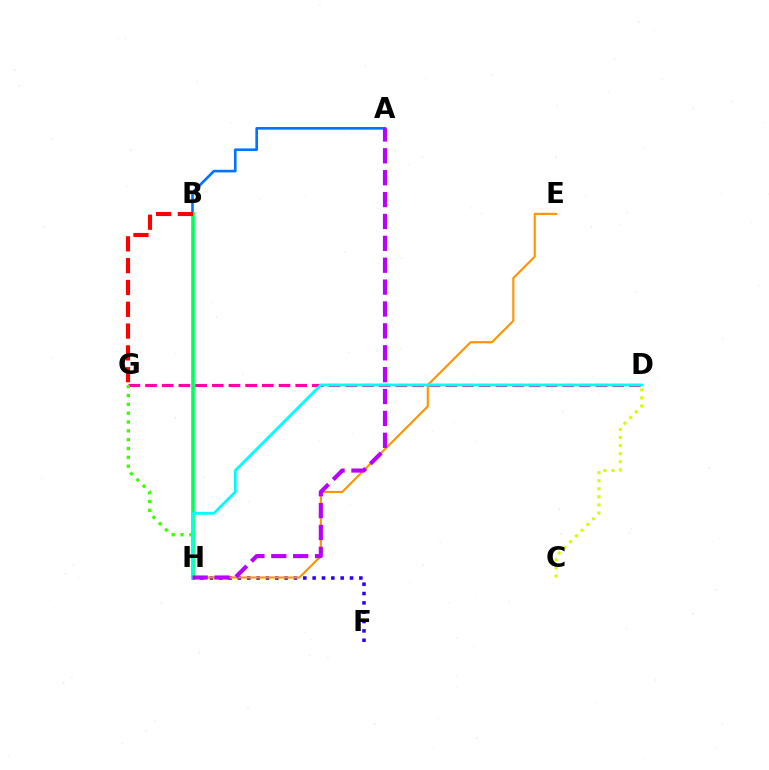{('C', 'D'): [{'color': '#d1ff00', 'line_style': 'dotted', 'thickness': 2.19}], ('A', 'B'): [{'color': '#0074ff', 'line_style': 'solid', 'thickness': 1.9}], ('D', 'G'): [{'color': '#ff00ac', 'line_style': 'dashed', 'thickness': 2.27}], ('F', 'H'): [{'color': '#2500ff', 'line_style': 'dotted', 'thickness': 2.54}], ('G', 'H'): [{'color': '#3dff00', 'line_style': 'dotted', 'thickness': 2.4}], ('B', 'H'): [{'color': '#00ff5c', 'line_style': 'solid', 'thickness': 2.61}], ('B', 'G'): [{'color': '#ff0000', 'line_style': 'dashed', 'thickness': 2.96}], ('E', 'H'): [{'color': '#ff9400', 'line_style': 'solid', 'thickness': 1.54}], ('D', 'H'): [{'color': '#00fff6', 'line_style': 'solid', 'thickness': 2.07}], ('A', 'H'): [{'color': '#b900ff', 'line_style': 'dashed', 'thickness': 2.97}]}